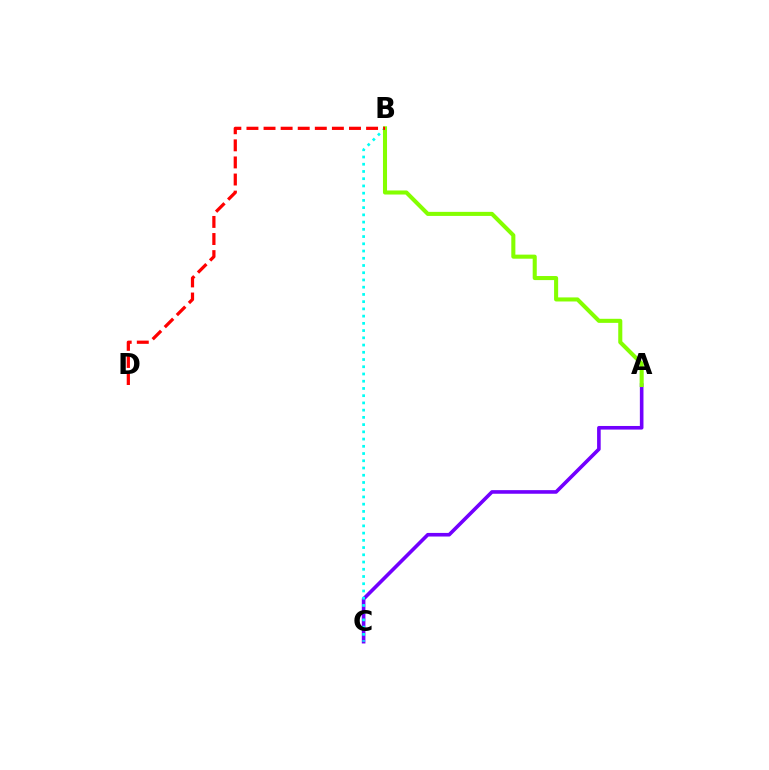{('A', 'C'): [{'color': '#7200ff', 'line_style': 'solid', 'thickness': 2.6}], ('B', 'C'): [{'color': '#00fff6', 'line_style': 'dotted', 'thickness': 1.97}], ('A', 'B'): [{'color': '#84ff00', 'line_style': 'solid', 'thickness': 2.93}], ('B', 'D'): [{'color': '#ff0000', 'line_style': 'dashed', 'thickness': 2.32}]}